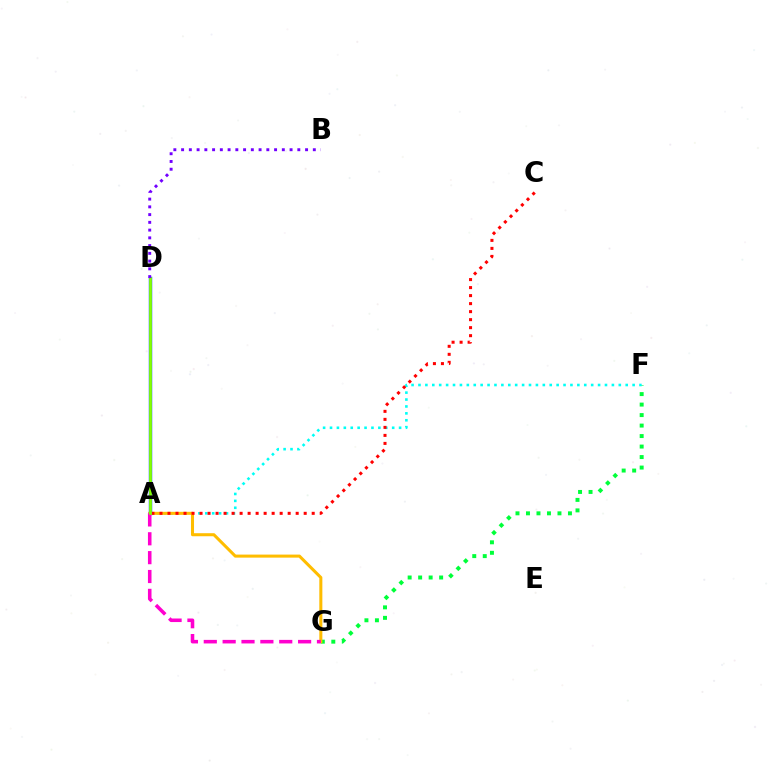{('F', 'G'): [{'color': '#00ff39', 'line_style': 'dotted', 'thickness': 2.85}], ('A', 'F'): [{'color': '#00fff6', 'line_style': 'dotted', 'thickness': 1.88}], ('A', 'G'): [{'color': '#ffbd00', 'line_style': 'solid', 'thickness': 2.19}, {'color': '#ff00cf', 'line_style': 'dashed', 'thickness': 2.56}], ('A', 'D'): [{'color': '#004bff', 'line_style': 'solid', 'thickness': 2.46}, {'color': '#84ff00', 'line_style': 'solid', 'thickness': 2.01}], ('A', 'C'): [{'color': '#ff0000', 'line_style': 'dotted', 'thickness': 2.18}], ('B', 'D'): [{'color': '#7200ff', 'line_style': 'dotted', 'thickness': 2.11}]}